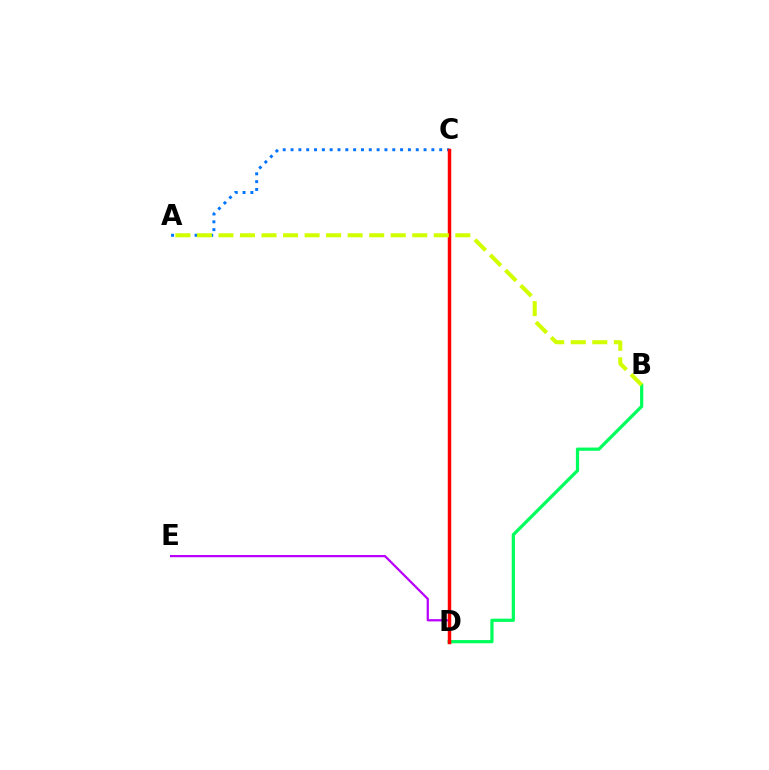{('B', 'D'): [{'color': '#00ff5c', 'line_style': 'solid', 'thickness': 2.32}], ('A', 'C'): [{'color': '#0074ff', 'line_style': 'dotted', 'thickness': 2.13}], ('D', 'E'): [{'color': '#b900ff', 'line_style': 'solid', 'thickness': 1.61}], ('C', 'D'): [{'color': '#ff0000', 'line_style': 'solid', 'thickness': 2.51}], ('A', 'B'): [{'color': '#d1ff00', 'line_style': 'dashed', 'thickness': 2.93}]}